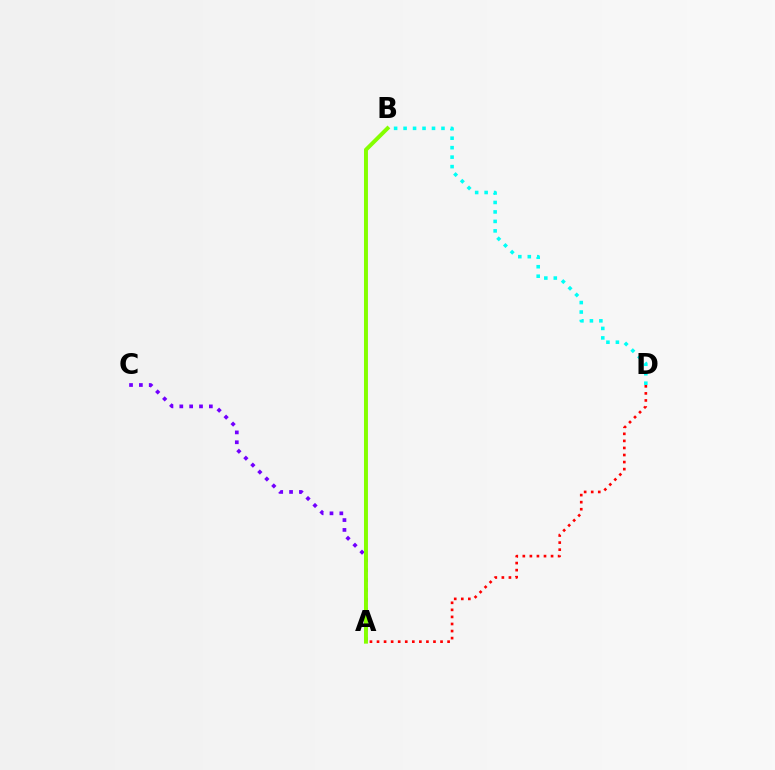{('A', 'C'): [{'color': '#7200ff', 'line_style': 'dotted', 'thickness': 2.68}], ('B', 'D'): [{'color': '#00fff6', 'line_style': 'dotted', 'thickness': 2.57}], ('A', 'B'): [{'color': '#84ff00', 'line_style': 'solid', 'thickness': 2.85}], ('A', 'D'): [{'color': '#ff0000', 'line_style': 'dotted', 'thickness': 1.92}]}